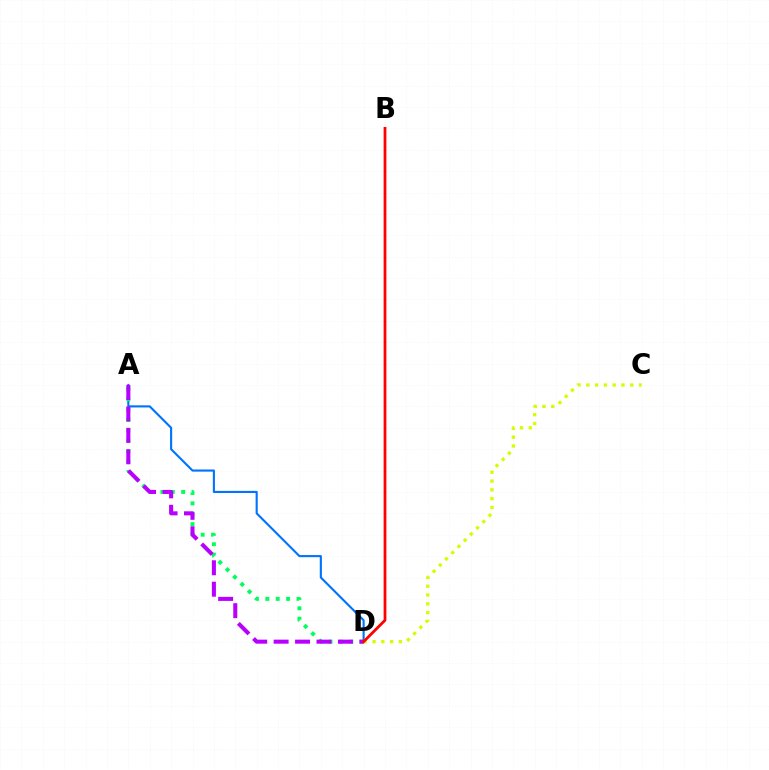{('A', 'D'): [{'color': '#0074ff', 'line_style': 'solid', 'thickness': 1.53}, {'color': '#00ff5c', 'line_style': 'dotted', 'thickness': 2.82}, {'color': '#b900ff', 'line_style': 'dashed', 'thickness': 2.91}], ('C', 'D'): [{'color': '#d1ff00', 'line_style': 'dotted', 'thickness': 2.39}], ('B', 'D'): [{'color': '#ff0000', 'line_style': 'solid', 'thickness': 2.0}]}